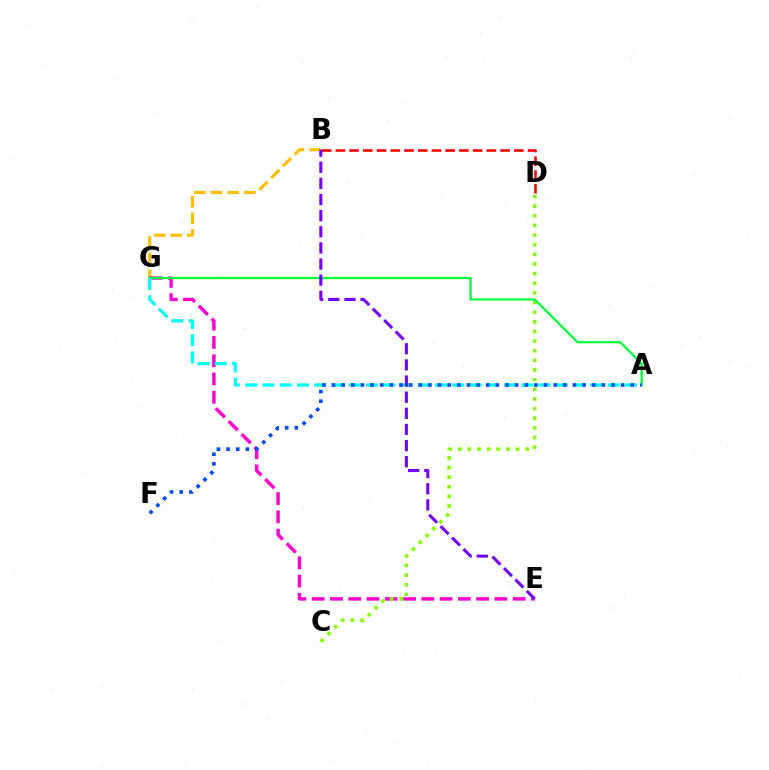{('B', 'D'): [{'color': '#ff0000', 'line_style': 'dashed', 'thickness': 1.86}], ('B', 'G'): [{'color': '#ffbd00', 'line_style': 'dashed', 'thickness': 2.26}], ('E', 'G'): [{'color': '#ff00cf', 'line_style': 'dashed', 'thickness': 2.48}], ('C', 'D'): [{'color': '#84ff00', 'line_style': 'dotted', 'thickness': 2.62}], ('A', 'G'): [{'color': '#00ff39', 'line_style': 'solid', 'thickness': 1.62}, {'color': '#00fff6', 'line_style': 'dashed', 'thickness': 2.34}], ('A', 'F'): [{'color': '#004bff', 'line_style': 'dotted', 'thickness': 2.62}], ('B', 'E'): [{'color': '#7200ff', 'line_style': 'dashed', 'thickness': 2.19}]}